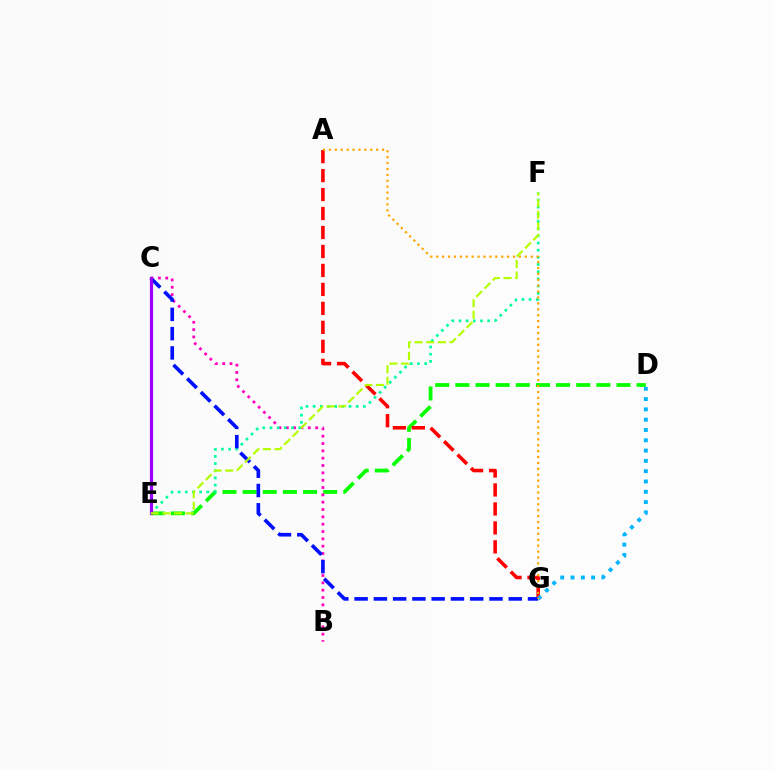{('D', 'E'): [{'color': '#08ff00', 'line_style': 'dashed', 'thickness': 2.74}], ('B', 'C'): [{'color': '#ff00bd', 'line_style': 'dotted', 'thickness': 1.99}], ('A', 'G'): [{'color': '#ff0000', 'line_style': 'dashed', 'thickness': 2.58}, {'color': '#ffa500', 'line_style': 'dotted', 'thickness': 1.61}], ('D', 'G'): [{'color': '#00b5ff', 'line_style': 'dotted', 'thickness': 2.8}], ('E', 'F'): [{'color': '#00ff9d', 'line_style': 'dotted', 'thickness': 1.95}, {'color': '#b3ff00', 'line_style': 'dashed', 'thickness': 1.58}], ('C', 'G'): [{'color': '#0010ff', 'line_style': 'dashed', 'thickness': 2.62}], ('C', 'E'): [{'color': '#9b00ff', 'line_style': 'solid', 'thickness': 2.29}]}